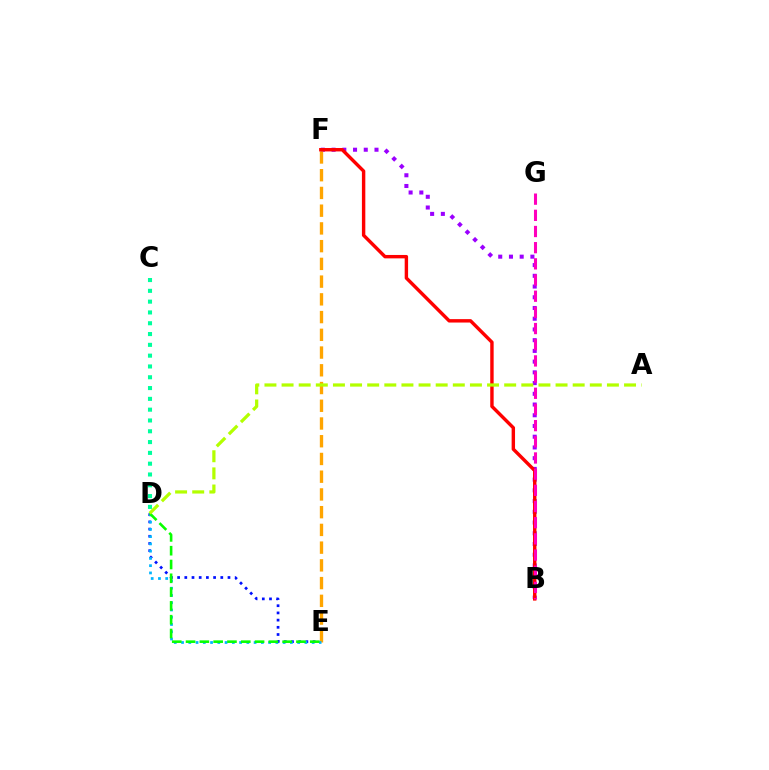{('B', 'F'): [{'color': '#9b00ff', 'line_style': 'dotted', 'thickness': 2.91}, {'color': '#ff0000', 'line_style': 'solid', 'thickness': 2.46}], ('D', 'E'): [{'color': '#0010ff', 'line_style': 'dotted', 'thickness': 1.96}, {'color': '#00b5ff', 'line_style': 'dotted', 'thickness': 1.97}, {'color': '#08ff00', 'line_style': 'dashed', 'thickness': 1.87}], ('E', 'F'): [{'color': '#ffa500', 'line_style': 'dashed', 'thickness': 2.41}], ('C', 'D'): [{'color': '#00ff9d', 'line_style': 'dotted', 'thickness': 2.94}], ('A', 'D'): [{'color': '#b3ff00', 'line_style': 'dashed', 'thickness': 2.33}], ('B', 'G'): [{'color': '#ff00bd', 'line_style': 'dashed', 'thickness': 2.2}]}